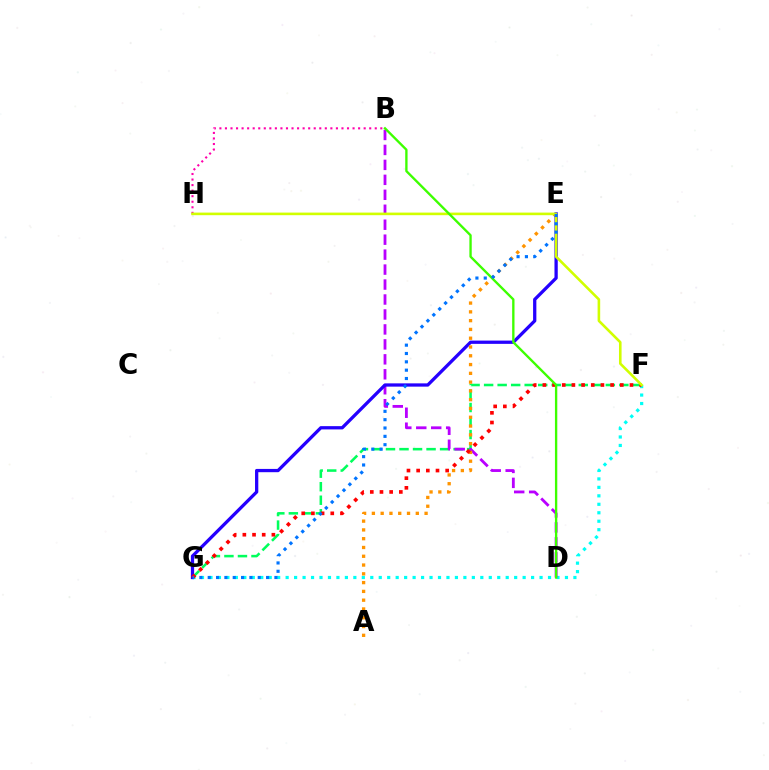{('F', 'G'): [{'color': '#00fff6', 'line_style': 'dotted', 'thickness': 2.3}, {'color': '#00ff5c', 'line_style': 'dashed', 'thickness': 1.84}, {'color': '#ff0000', 'line_style': 'dotted', 'thickness': 2.63}], ('B', 'D'): [{'color': '#b900ff', 'line_style': 'dashed', 'thickness': 2.03}, {'color': '#3dff00', 'line_style': 'solid', 'thickness': 1.69}], ('E', 'G'): [{'color': '#2500ff', 'line_style': 'solid', 'thickness': 2.36}, {'color': '#0074ff', 'line_style': 'dotted', 'thickness': 2.27}], ('B', 'H'): [{'color': '#ff00ac', 'line_style': 'dotted', 'thickness': 1.51}], ('A', 'E'): [{'color': '#ff9400', 'line_style': 'dotted', 'thickness': 2.39}], ('F', 'H'): [{'color': '#d1ff00', 'line_style': 'solid', 'thickness': 1.87}]}